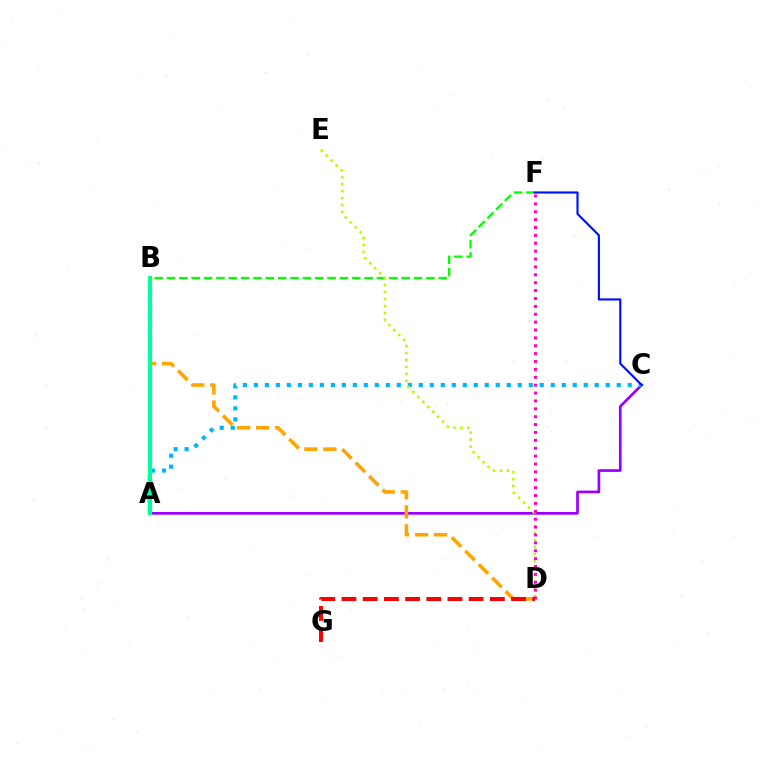{('A', 'C'): [{'color': '#9b00ff', 'line_style': 'solid', 'thickness': 1.95}, {'color': '#00b5ff', 'line_style': 'dotted', 'thickness': 2.99}], ('B', 'D'): [{'color': '#ffa500', 'line_style': 'dashed', 'thickness': 2.58}], ('A', 'B'): [{'color': '#00ff9d', 'line_style': 'solid', 'thickness': 2.97}], ('B', 'F'): [{'color': '#08ff00', 'line_style': 'dashed', 'thickness': 1.68}], ('D', 'E'): [{'color': '#b3ff00', 'line_style': 'dotted', 'thickness': 1.9}], ('D', 'F'): [{'color': '#ff00bd', 'line_style': 'dotted', 'thickness': 2.14}], ('D', 'G'): [{'color': '#ff0000', 'line_style': 'dashed', 'thickness': 2.88}], ('C', 'F'): [{'color': '#0010ff', 'line_style': 'solid', 'thickness': 1.55}]}